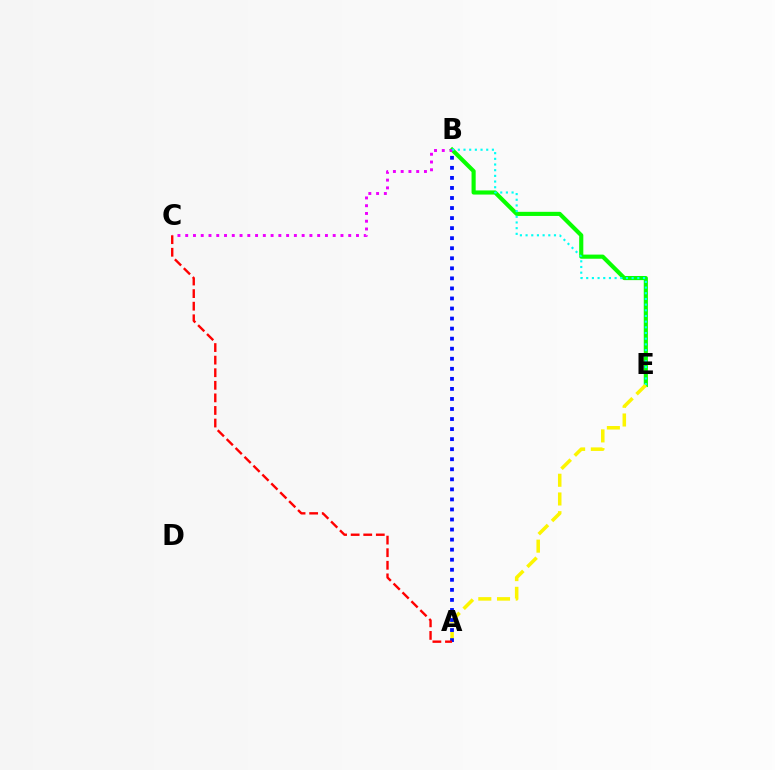{('B', 'E'): [{'color': '#08ff00', 'line_style': 'solid', 'thickness': 2.98}, {'color': '#00fff6', 'line_style': 'dotted', 'thickness': 1.54}], ('A', 'E'): [{'color': '#fcf500', 'line_style': 'dashed', 'thickness': 2.54}], ('A', 'B'): [{'color': '#0010ff', 'line_style': 'dotted', 'thickness': 2.73}], ('B', 'C'): [{'color': '#ee00ff', 'line_style': 'dotted', 'thickness': 2.11}], ('A', 'C'): [{'color': '#ff0000', 'line_style': 'dashed', 'thickness': 1.71}]}